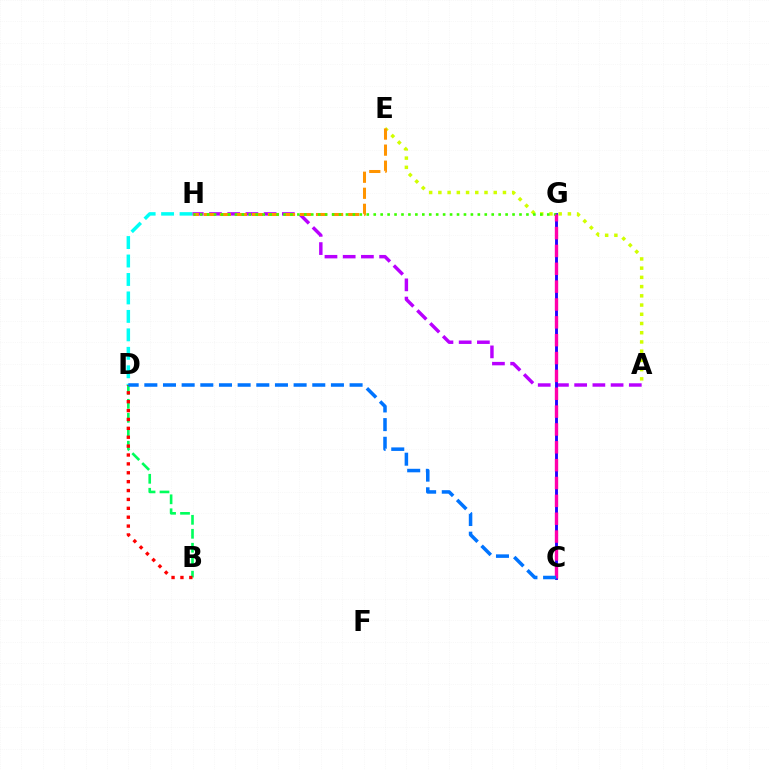{('D', 'H'): [{'color': '#00fff6', 'line_style': 'dashed', 'thickness': 2.51}], ('A', 'H'): [{'color': '#b900ff', 'line_style': 'dashed', 'thickness': 2.47}], ('B', 'D'): [{'color': '#00ff5c', 'line_style': 'dashed', 'thickness': 1.9}, {'color': '#ff0000', 'line_style': 'dotted', 'thickness': 2.41}], ('C', 'G'): [{'color': '#2500ff', 'line_style': 'solid', 'thickness': 2.07}, {'color': '#ff00ac', 'line_style': 'dashed', 'thickness': 2.43}], ('A', 'E'): [{'color': '#d1ff00', 'line_style': 'dotted', 'thickness': 2.51}], ('E', 'H'): [{'color': '#ff9400', 'line_style': 'dashed', 'thickness': 2.18}], ('G', 'H'): [{'color': '#3dff00', 'line_style': 'dotted', 'thickness': 1.89}], ('C', 'D'): [{'color': '#0074ff', 'line_style': 'dashed', 'thickness': 2.53}]}